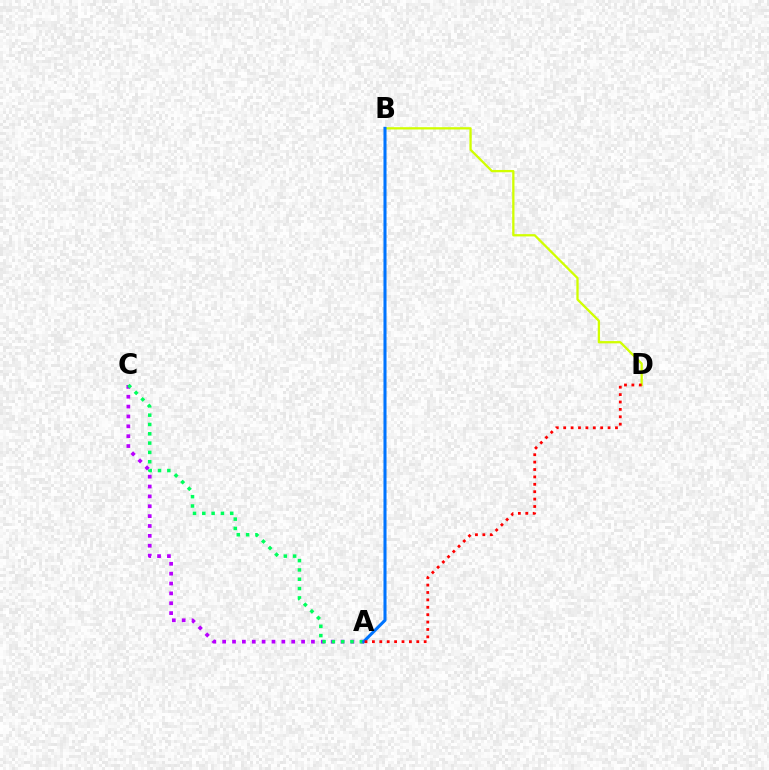{('A', 'C'): [{'color': '#b900ff', 'line_style': 'dotted', 'thickness': 2.68}, {'color': '#00ff5c', 'line_style': 'dotted', 'thickness': 2.53}], ('B', 'D'): [{'color': '#d1ff00', 'line_style': 'solid', 'thickness': 1.65}], ('A', 'B'): [{'color': '#0074ff', 'line_style': 'solid', 'thickness': 2.2}], ('A', 'D'): [{'color': '#ff0000', 'line_style': 'dotted', 'thickness': 2.01}]}